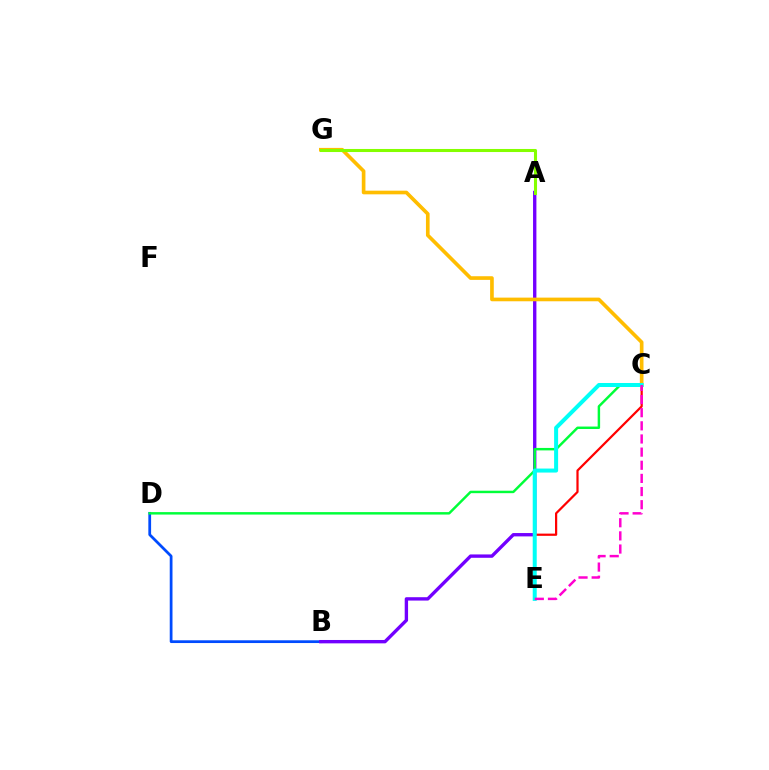{('B', 'D'): [{'color': '#004bff', 'line_style': 'solid', 'thickness': 1.98}], ('A', 'B'): [{'color': '#7200ff', 'line_style': 'solid', 'thickness': 2.42}], ('C', 'G'): [{'color': '#ffbd00', 'line_style': 'solid', 'thickness': 2.63}], ('C', 'E'): [{'color': '#ff0000', 'line_style': 'solid', 'thickness': 1.6}, {'color': '#00fff6', 'line_style': 'solid', 'thickness': 2.88}, {'color': '#ff00cf', 'line_style': 'dashed', 'thickness': 1.79}], ('C', 'D'): [{'color': '#00ff39', 'line_style': 'solid', 'thickness': 1.77}], ('A', 'G'): [{'color': '#84ff00', 'line_style': 'solid', 'thickness': 2.21}]}